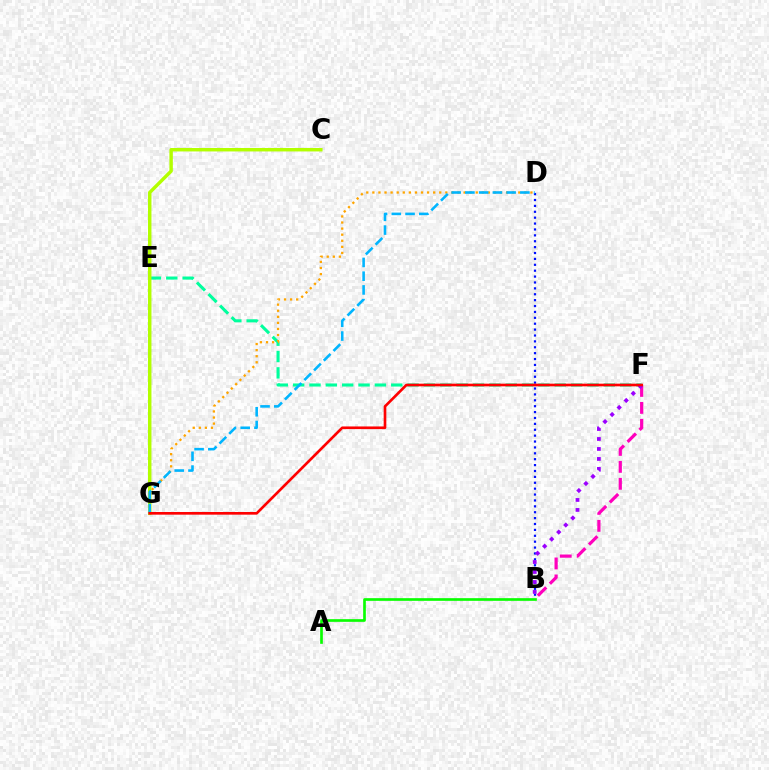{('A', 'B'): [{'color': '#08ff00', 'line_style': 'solid', 'thickness': 1.93}], ('B', 'F'): [{'color': '#ff00bd', 'line_style': 'dashed', 'thickness': 2.3}, {'color': '#9b00ff', 'line_style': 'dotted', 'thickness': 2.71}], ('E', 'F'): [{'color': '#00ff9d', 'line_style': 'dashed', 'thickness': 2.22}], ('B', 'D'): [{'color': '#0010ff', 'line_style': 'dotted', 'thickness': 1.6}], ('C', 'G'): [{'color': '#b3ff00', 'line_style': 'solid', 'thickness': 2.48}], ('D', 'G'): [{'color': '#ffa500', 'line_style': 'dotted', 'thickness': 1.65}, {'color': '#00b5ff', 'line_style': 'dashed', 'thickness': 1.87}], ('F', 'G'): [{'color': '#ff0000', 'line_style': 'solid', 'thickness': 1.91}]}